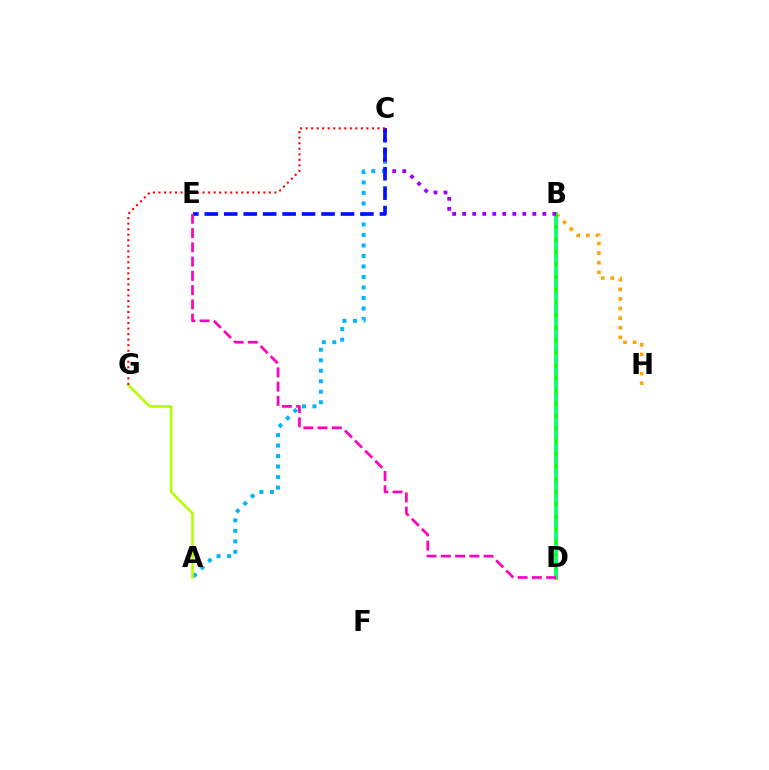{('A', 'C'): [{'color': '#00b5ff', 'line_style': 'dotted', 'thickness': 2.85}], ('B', 'H'): [{'color': '#ffa500', 'line_style': 'dotted', 'thickness': 2.61}], ('B', 'D'): [{'color': '#08ff00', 'line_style': 'solid', 'thickness': 2.65}, {'color': '#00ff9d', 'line_style': 'dashed', 'thickness': 1.71}], ('B', 'C'): [{'color': '#9b00ff', 'line_style': 'dotted', 'thickness': 2.72}], ('C', 'E'): [{'color': '#0010ff', 'line_style': 'dashed', 'thickness': 2.64}], ('D', 'E'): [{'color': '#ff00bd', 'line_style': 'dashed', 'thickness': 1.94}], ('A', 'G'): [{'color': '#b3ff00', 'line_style': 'solid', 'thickness': 1.89}], ('C', 'G'): [{'color': '#ff0000', 'line_style': 'dotted', 'thickness': 1.5}]}